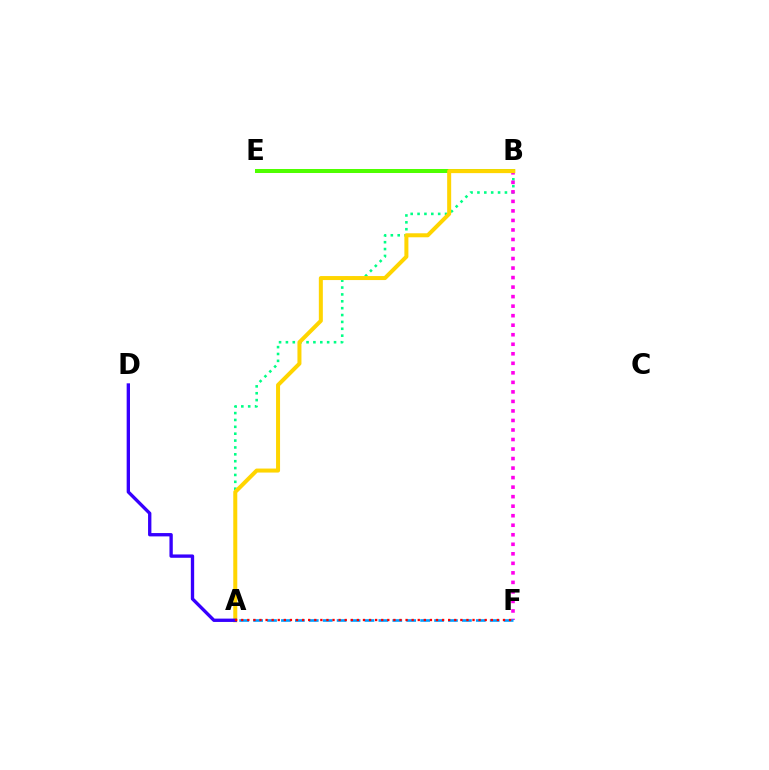{('B', 'E'): [{'color': '#4fff00', 'line_style': 'solid', 'thickness': 2.89}], ('A', 'B'): [{'color': '#00ff86', 'line_style': 'dotted', 'thickness': 1.87}, {'color': '#ffd500', 'line_style': 'solid', 'thickness': 2.89}], ('B', 'F'): [{'color': '#ff00ed', 'line_style': 'dotted', 'thickness': 2.59}], ('A', 'F'): [{'color': '#009eff', 'line_style': 'dashed', 'thickness': 1.89}, {'color': '#ff0000', 'line_style': 'dotted', 'thickness': 1.65}], ('A', 'D'): [{'color': '#3700ff', 'line_style': 'solid', 'thickness': 2.4}]}